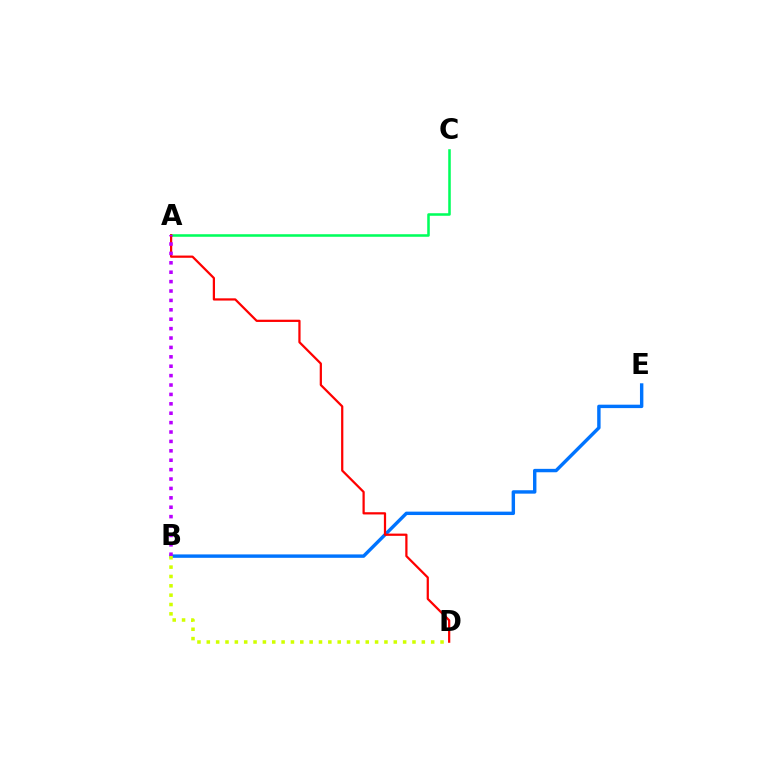{('B', 'E'): [{'color': '#0074ff', 'line_style': 'solid', 'thickness': 2.45}], ('A', 'C'): [{'color': '#00ff5c', 'line_style': 'solid', 'thickness': 1.83}], ('A', 'D'): [{'color': '#ff0000', 'line_style': 'solid', 'thickness': 1.61}], ('B', 'D'): [{'color': '#d1ff00', 'line_style': 'dotted', 'thickness': 2.54}], ('A', 'B'): [{'color': '#b900ff', 'line_style': 'dotted', 'thickness': 2.55}]}